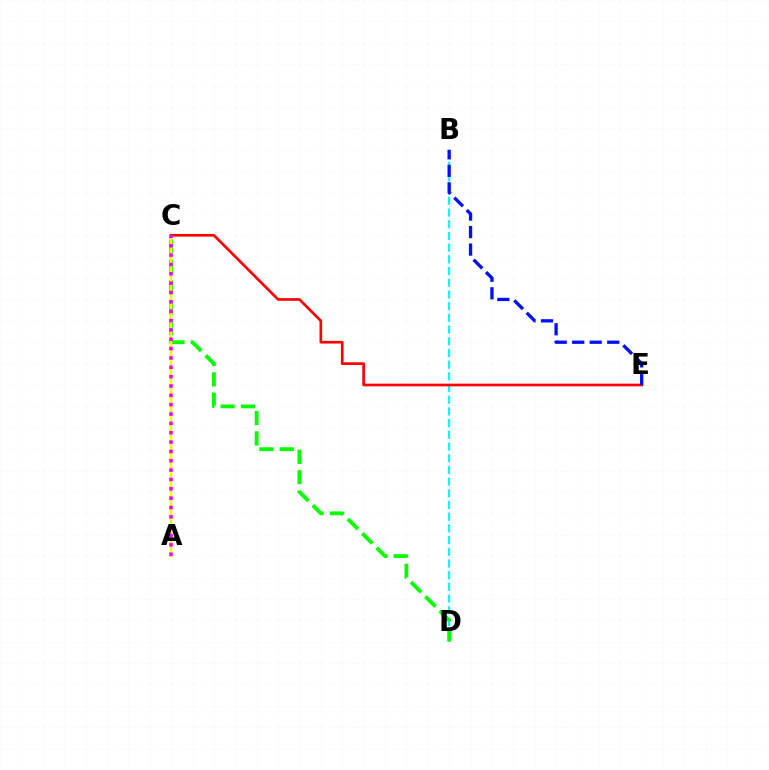{('B', 'D'): [{'color': '#00fff6', 'line_style': 'dashed', 'thickness': 1.59}], ('C', 'D'): [{'color': '#08ff00', 'line_style': 'dashed', 'thickness': 2.77}], ('A', 'C'): [{'color': '#fcf500', 'line_style': 'solid', 'thickness': 1.77}, {'color': '#ee00ff', 'line_style': 'dotted', 'thickness': 2.54}], ('C', 'E'): [{'color': '#ff0000', 'line_style': 'solid', 'thickness': 1.92}], ('B', 'E'): [{'color': '#0010ff', 'line_style': 'dashed', 'thickness': 2.38}]}